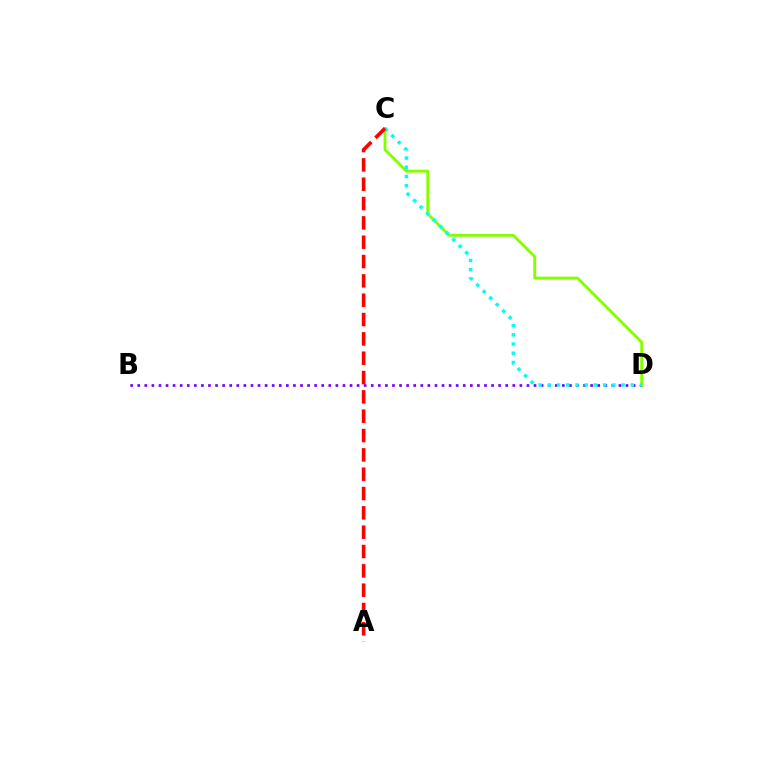{('B', 'D'): [{'color': '#7200ff', 'line_style': 'dotted', 'thickness': 1.92}], ('C', 'D'): [{'color': '#84ff00', 'line_style': 'solid', 'thickness': 2.05}, {'color': '#00fff6', 'line_style': 'dotted', 'thickness': 2.5}], ('A', 'C'): [{'color': '#ff0000', 'line_style': 'dashed', 'thickness': 2.63}]}